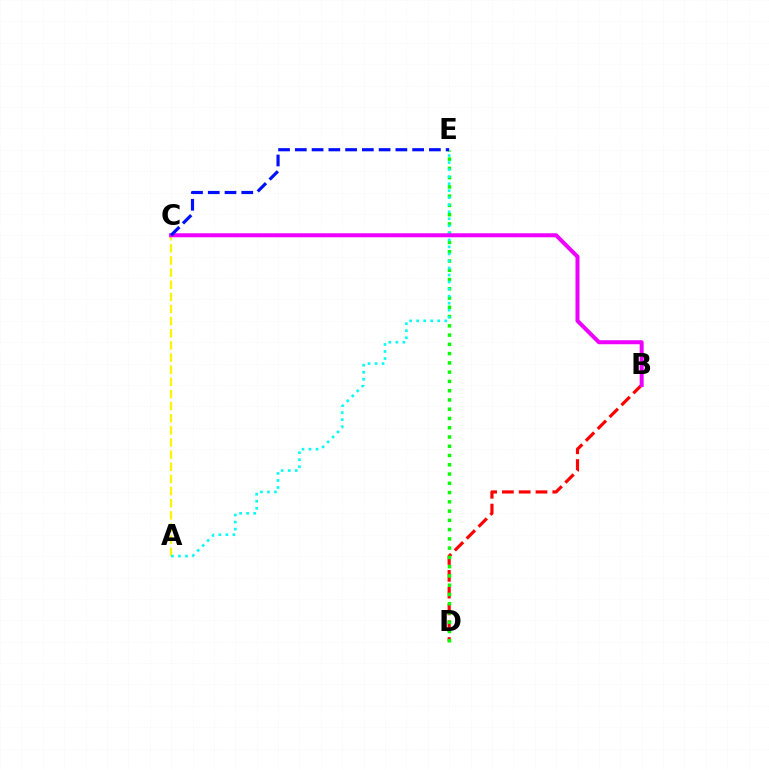{('A', 'C'): [{'color': '#fcf500', 'line_style': 'dashed', 'thickness': 1.65}], ('B', 'D'): [{'color': '#ff0000', 'line_style': 'dashed', 'thickness': 2.28}], ('D', 'E'): [{'color': '#08ff00', 'line_style': 'dotted', 'thickness': 2.52}], ('A', 'E'): [{'color': '#00fff6', 'line_style': 'dotted', 'thickness': 1.91}], ('B', 'C'): [{'color': '#ee00ff', 'line_style': 'solid', 'thickness': 2.89}], ('C', 'E'): [{'color': '#0010ff', 'line_style': 'dashed', 'thickness': 2.28}]}